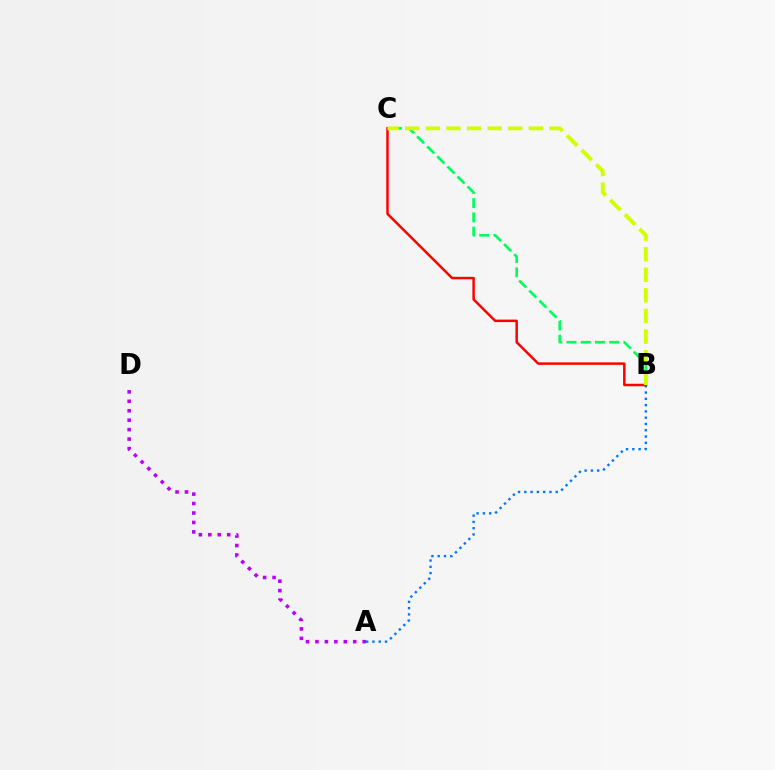{('A', 'B'): [{'color': '#0074ff', 'line_style': 'dotted', 'thickness': 1.71}], ('B', 'C'): [{'color': '#00ff5c', 'line_style': 'dashed', 'thickness': 1.93}, {'color': '#ff0000', 'line_style': 'solid', 'thickness': 1.78}, {'color': '#d1ff00', 'line_style': 'dashed', 'thickness': 2.8}], ('A', 'D'): [{'color': '#b900ff', 'line_style': 'dotted', 'thickness': 2.57}]}